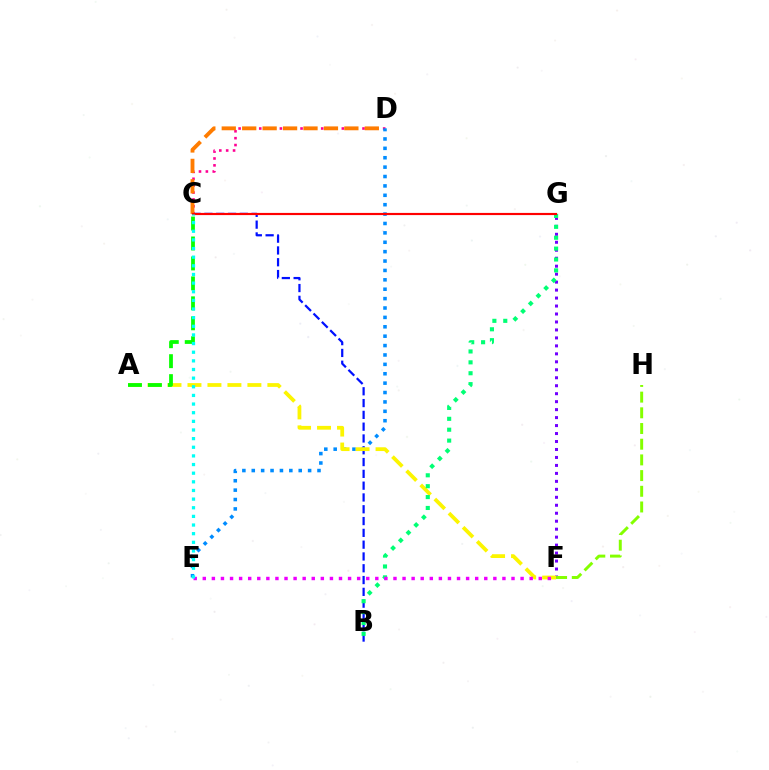{('F', 'G'): [{'color': '#7200ff', 'line_style': 'dotted', 'thickness': 2.17}], ('C', 'D'): [{'color': '#ff0094', 'line_style': 'dotted', 'thickness': 1.87}, {'color': '#ff7c00', 'line_style': 'dashed', 'thickness': 2.78}], ('B', 'C'): [{'color': '#0010ff', 'line_style': 'dashed', 'thickness': 1.6}], ('D', 'E'): [{'color': '#008cff', 'line_style': 'dotted', 'thickness': 2.55}], ('A', 'F'): [{'color': '#fcf500', 'line_style': 'dashed', 'thickness': 2.71}], ('B', 'G'): [{'color': '#00ff74', 'line_style': 'dotted', 'thickness': 2.96}], ('C', 'G'): [{'color': '#ff0000', 'line_style': 'solid', 'thickness': 1.56}], ('A', 'C'): [{'color': '#08ff00', 'line_style': 'dashed', 'thickness': 2.71}], ('E', 'F'): [{'color': '#ee00ff', 'line_style': 'dotted', 'thickness': 2.47}], ('C', 'E'): [{'color': '#00fff6', 'line_style': 'dotted', 'thickness': 2.35}], ('F', 'H'): [{'color': '#84ff00', 'line_style': 'dashed', 'thickness': 2.13}]}